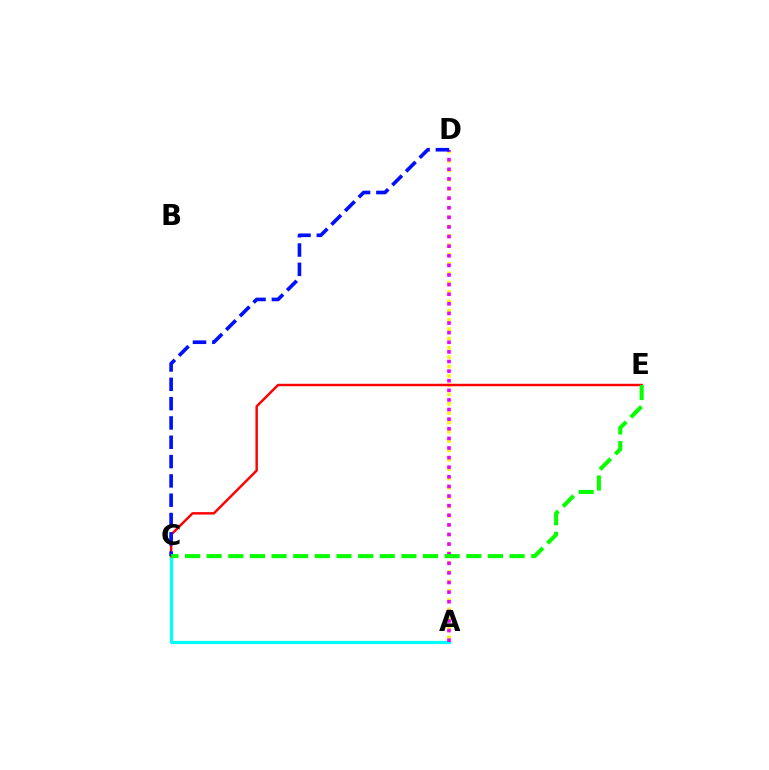{('A', 'C'): [{'color': '#00fff6', 'line_style': 'solid', 'thickness': 2.3}], ('A', 'D'): [{'color': '#fcf500', 'line_style': 'dotted', 'thickness': 2.54}, {'color': '#ee00ff', 'line_style': 'dotted', 'thickness': 2.61}], ('C', 'E'): [{'color': '#ff0000', 'line_style': 'solid', 'thickness': 1.76}, {'color': '#08ff00', 'line_style': 'dashed', 'thickness': 2.94}], ('C', 'D'): [{'color': '#0010ff', 'line_style': 'dashed', 'thickness': 2.62}]}